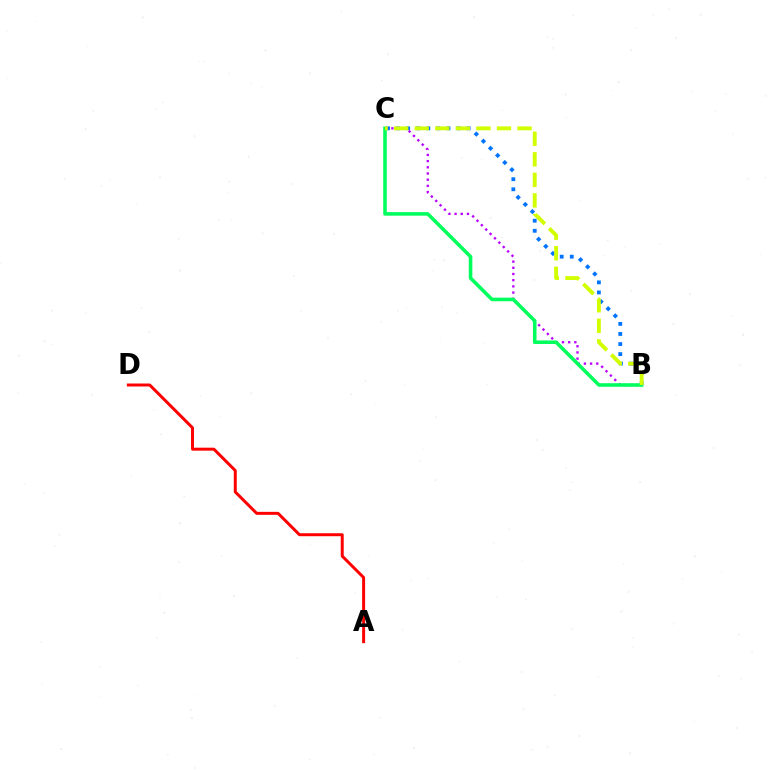{('B', 'C'): [{'color': '#0074ff', 'line_style': 'dotted', 'thickness': 2.74}, {'color': '#b900ff', 'line_style': 'dotted', 'thickness': 1.68}, {'color': '#00ff5c', 'line_style': 'solid', 'thickness': 2.57}, {'color': '#d1ff00', 'line_style': 'dashed', 'thickness': 2.79}], ('A', 'D'): [{'color': '#ff0000', 'line_style': 'solid', 'thickness': 2.14}]}